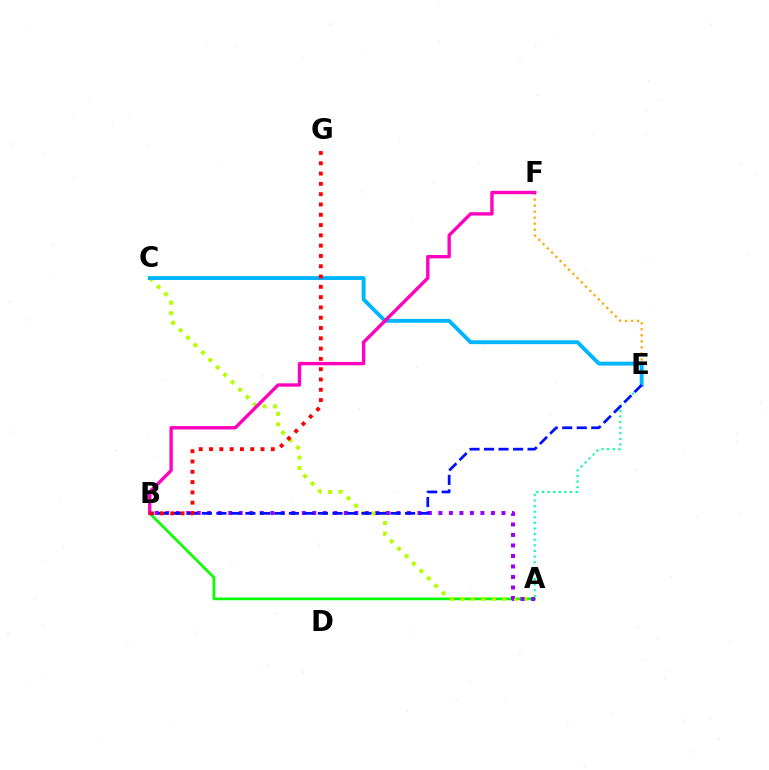{('A', 'B'): [{'color': '#08ff00', 'line_style': 'solid', 'thickness': 1.92}, {'color': '#9b00ff', 'line_style': 'dotted', 'thickness': 2.85}], ('E', 'F'): [{'color': '#ffa500', 'line_style': 'dotted', 'thickness': 1.63}], ('A', 'C'): [{'color': '#b3ff00', 'line_style': 'dotted', 'thickness': 2.85}], ('A', 'E'): [{'color': '#00ff9d', 'line_style': 'dotted', 'thickness': 1.52}], ('C', 'E'): [{'color': '#00b5ff', 'line_style': 'solid', 'thickness': 2.79}], ('B', 'F'): [{'color': '#ff00bd', 'line_style': 'solid', 'thickness': 2.42}], ('B', 'E'): [{'color': '#0010ff', 'line_style': 'dashed', 'thickness': 1.97}], ('B', 'G'): [{'color': '#ff0000', 'line_style': 'dotted', 'thickness': 2.8}]}